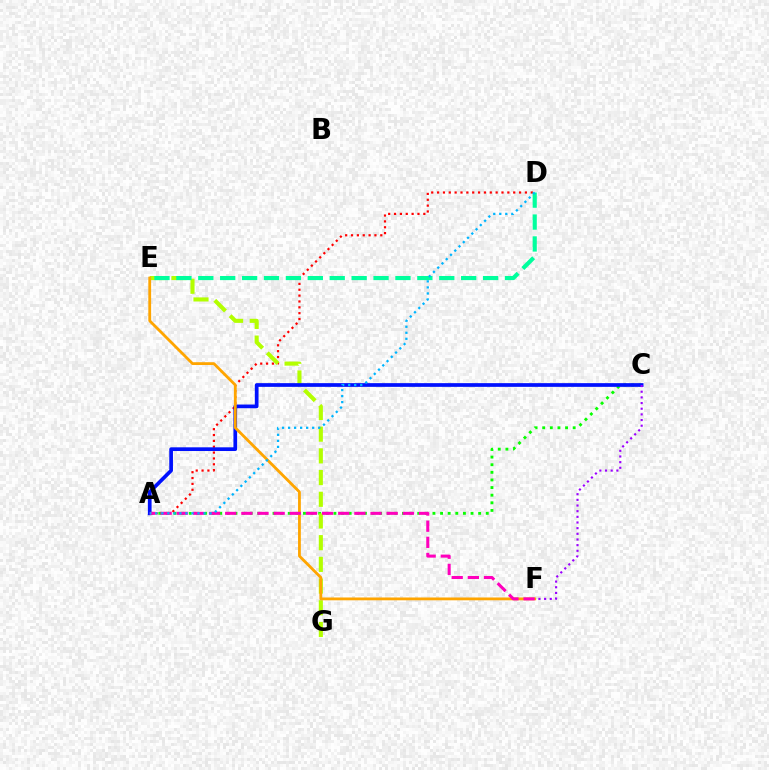{('A', 'C'): [{'color': '#08ff00', 'line_style': 'dotted', 'thickness': 2.07}, {'color': '#0010ff', 'line_style': 'solid', 'thickness': 2.67}], ('A', 'D'): [{'color': '#ff0000', 'line_style': 'dotted', 'thickness': 1.59}, {'color': '#00b5ff', 'line_style': 'dotted', 'thickness': 1.64}], ('E', 'G'): [{'color': '#b3ff00', 'line_style': 'dashed', 'thickness': 2.95}], ('E', 'F'): [{'color': '#ffa500', 'line_style': 'solid', 'thickness': 2.02}], ('C', 'F'): [{'color': '#9b00ff', 'line_style': 'dotted', 'thickness': 1.54}], ('A', 'F'): [{'color': '#ff00bd', 'line_style': 'dashed', 'thickness': 2.19}], ('D', 'E'): [{'color': '#00ff9d', 'line_style': 'dashed', 'thickness': 2.98}]}